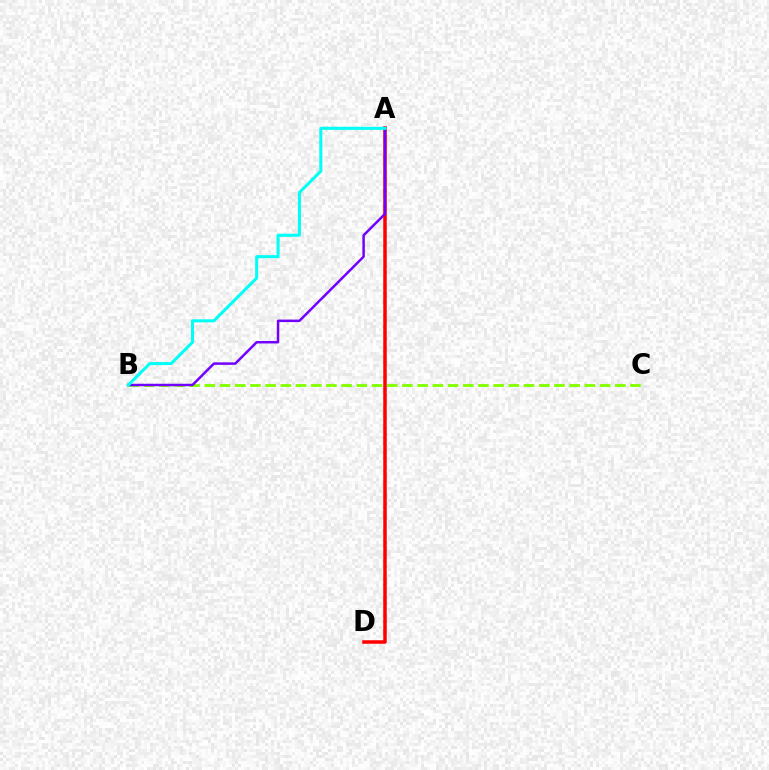{('A', 'D'): [{'color': '#ff0000', 'line_style': 'solid', 'thickness': 2.53}], ('B', 'C'): [{'color': '#84ff00', 'line_style': 'dashed', 'thickness': 2.07}], ('A', 'B'): [{'color': '#7200ff', 'line_style': 'solid', 'thickness': 1.78}, {'color': '#00fff6', 'line_style': 'solid', 'thickness': 2.19}]}